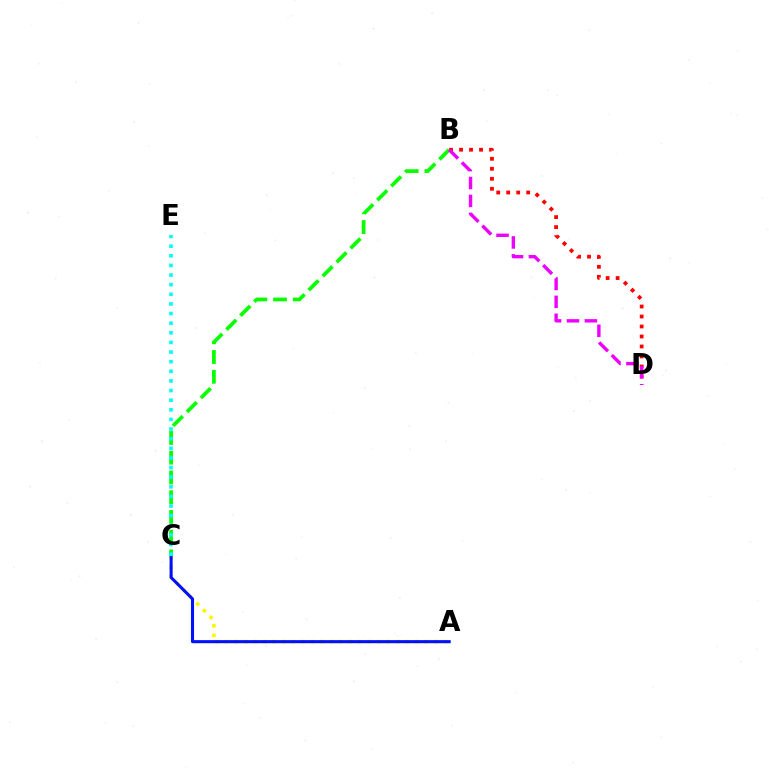{('A', 'C'): [{'color': '#fcf500', 'line_style': 'dotted', 'thickness': 2.59}, {'color': '#0010ff', 'line_style': 'solid', 'thickness': 2.22}], ('B', 'D'): [{'color': '#ff0000', 'line_style': 'dotted', 'thickness': 2.72}, {'color': '#ee00ff', 'line_style': 'dashed', 'thickness': 2.44}], ('B', 'C'): [{'color': '#08ff00', 'line_style': 'dashed', 'thickness': 2.68}], ('C', 'E'): [{'color': '#00fff6', 'line_style': 'dotted', 'thickness': 2.62}]}